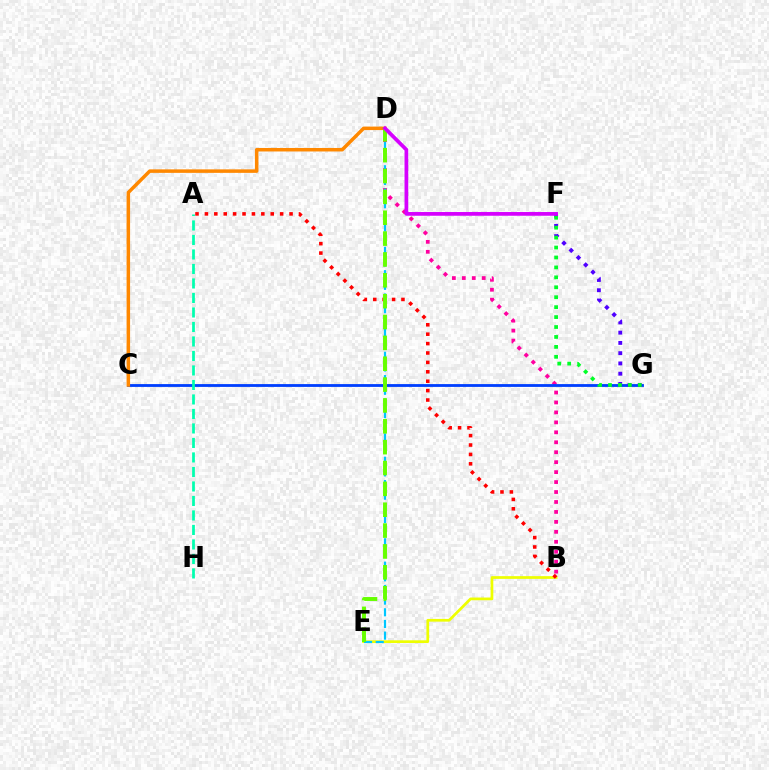{('B', 'E'): [{'color': '#eeff00', 'line_style': 'solid', 'thickness': 1.96}], ('B', 'D'): [{'color': '#ff00a0', 'line_style': 'dotted', 'thickness': 2.7}], ('C', 'G'): [{'color': '#003fff', 'line_style': 'solid', 'thickness': 2.02}], ('A', 'B'): [{'color': '#ff0000', 'line_style': 'dotted', 'thickness': 2.56}], ('D', 'E'): [{'color': '#00c7ff', 'line_style': 'dashed', 'thickness': 1.58}, {'color': '#66ff00', 'line_style': 'dashed', 'thickness': 2.83}], ('F', 'G'): [{'color': '#4f00ff', 'line_style': 'dotted', 'thickness': 2.79}, {'color': '#00ff27', 'line_style': 'dotted', 'thickness': 2.7}], ('A', 'H'): [{'color': '#00ffaf', 'line_style': 'dashed', 'thickness': 1.97}], ('C', 'D'): [{'color': '#ff8800', 'line_style': 'solid', 'thickness': 2.52}], ('D', 'F'): [{'color': '#d600ff', 'line_style': 'solid', 'thickness': 2.68}]}